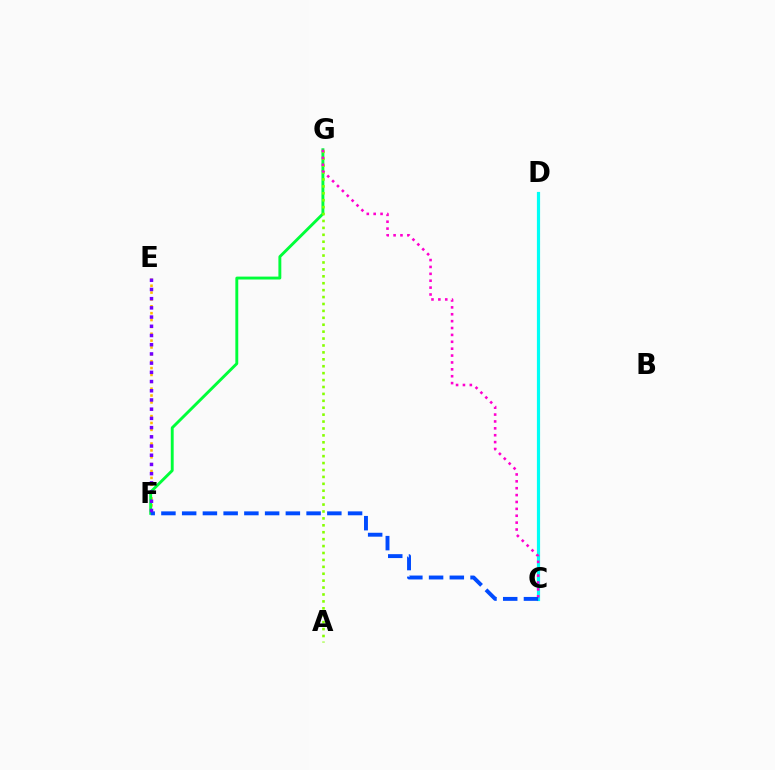{('C', 'D'): [{'color': '#ff0000', 'line_style': 'dotted', 'thickness': 2.16}, {'color': '#00fff6', 'line_style': 'solid', 'thickness': 2.29}], ('E', 'F'): [{'color': '#ffbd00', 'line_style': 'dotted', 'thickness': 1.86}, {'color': '#7200ff', 'line_style': 'dotted', 'thickness': 2.5}], ('F', 'G'): [{'color': '#00ff39', 'line_style': 'solid', 'thickness': 2.09}], ('A', 'G'): [{'color': '#84ff00', 'line_style': 'dotted', 'thickness': 1.88}], ('C', 'G'): [{'color': '#ff00cf', 'line_style': 'dotted', 'thickness': 1.87}], ('C', 'F'): [{'color': '#004bff', 'line_style': 'dashed', 'thickness': 2.82}]}